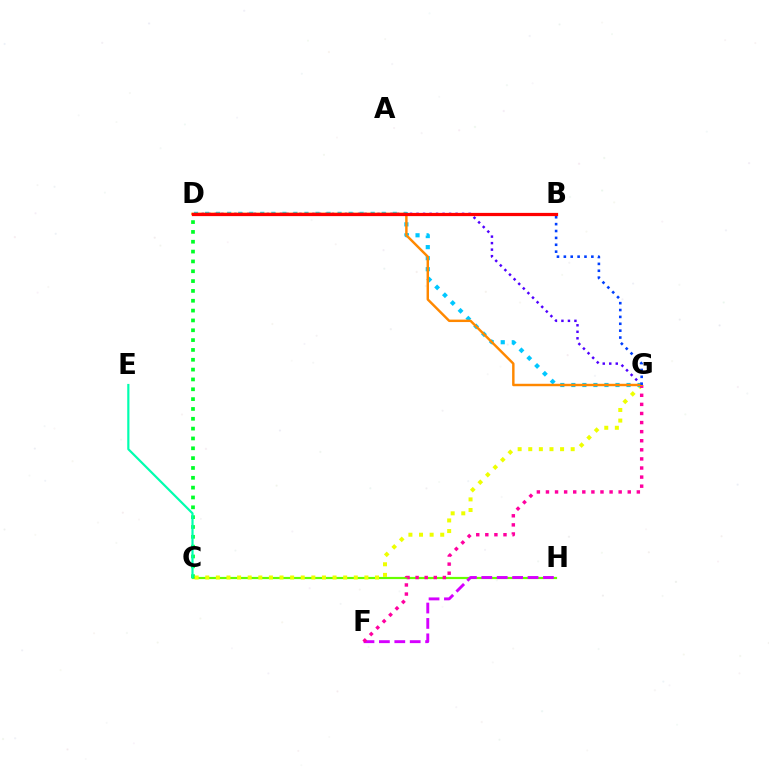{('C', 'H'): [{'color': '#66ff00', 'line_style': 'solid', 'thickness': 1.58}], ('D', 'G'): [{'color': '#4f00ff', 'line_style': 'dotted', 'thickness': 1.77}, {'color': '#00c7ff', 'line_style': 'dotted', 'thickness': 3.0}, {'color': '#ff8800', 'line_style': 'solid', 'thickness': 1.76}], ('C', 'D'): [{'color': '#00ff27', 'line_style': 'dotted', 'thickness': 2.67}], ('C', 'G'): [{'color': '#eeff00', 'line_style': 'dotted', 'thickness': 2.88}], ('C', 'E'): [{'color': '#00ffaf', 'line_style': 'solid', 'thickness': 1.57}], ('F', 'H'): [{'color': '#d600ff', 'line_style': 'dashed', 'thickness': 2.09}], ('F', 'G'): [{'color': '#ff00a0', 'line_style': 'dotted', 'thickness': 2.47}], ('B', 'G'): [{'color': '#003fff', 'line_style': 'dotted', 'thickness': 1.87}], ('B', 'D'): [{'color': '#ff0000', 'line_style': 'solid', 'thickness': 2.32}]}